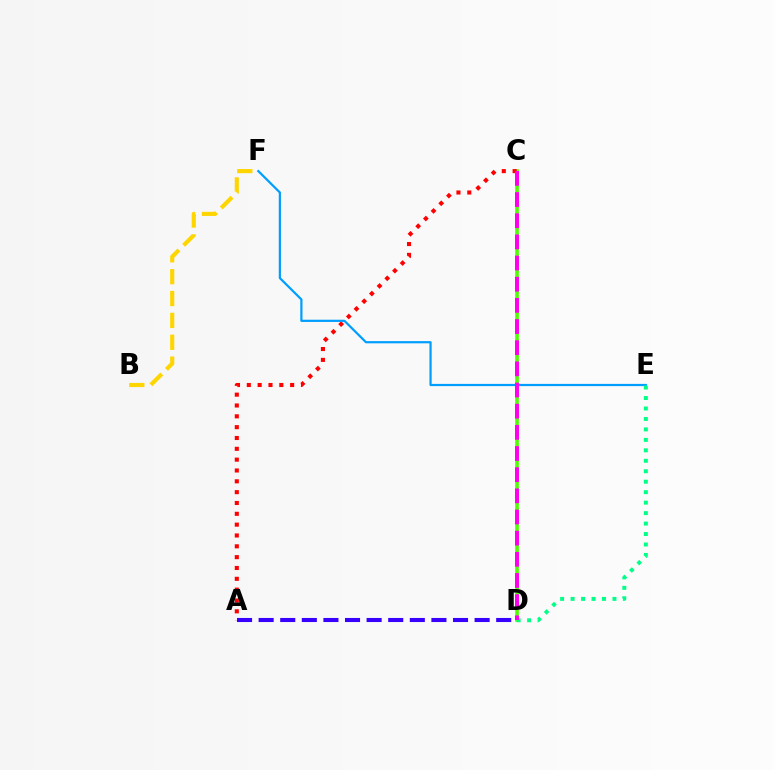{('C', 'D'): [{'color': '#4fff00', 'line_style': 'solid', 'thickness': 2.61}, {'color': '#ff00ed', 'line_style': 'dashed', 'thickness': 2.87}], ('A', 'C'): [{'color': '#ff0000', 'line_style': 'dotted', 'thickness': 2.94}], ('E', 'F'): [{'color': '#009eff', 'line_style': 'solid', 'thickness': 1.59}], ('A', 'D'): [{'color': '#3700ff', 'line_style': 'dashed', 'thickness': 2.93}], ('D', 'E'): [{'color': '#00ff86', 'line_style': 'dotted', 'thickness': 2.84}], ('B', 'F'): [{'color': '#ffd500', 'line_style': 'dashed', 'thickness': 2.97}]}